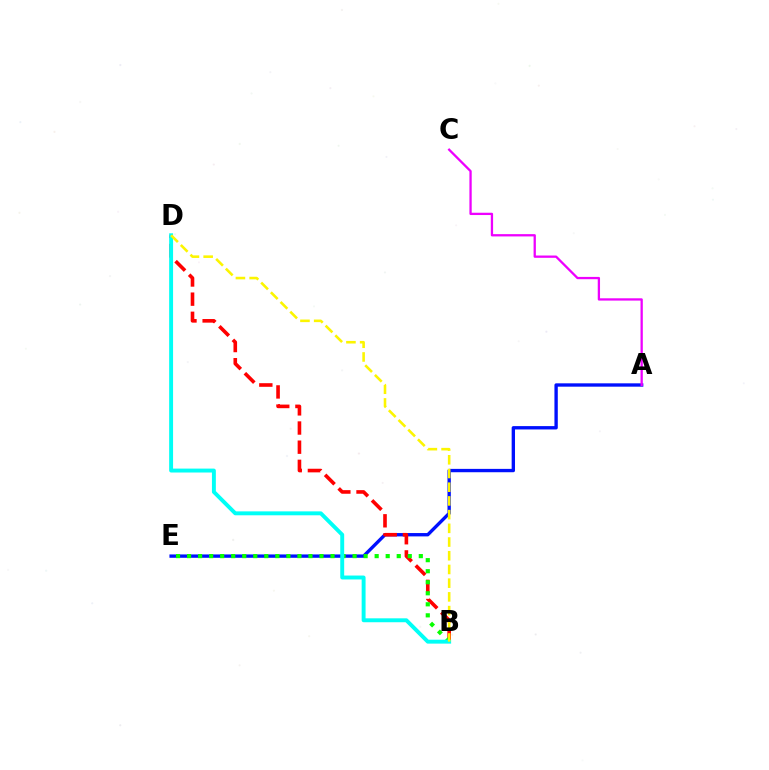{('A', 'E'): [{'color': '#0010ff', 'line_style': 'solid', 'thickness': 2.41}], ('B', 'D'): [{'color': '#ff0000', 'line_style': 'dashed', 'thickness': 2.6}, {'color': '#00fff6', 'line_style': 'solid', 'thickness': 2.82}, {'color': '#fcf500', 'line_style': 'dashed', 'thickness': 1.86}], ('B', 'E'): [{'color': '#08ff00', 'line_style': 'dotted', 'thickness': 3.0}], ('A', 'C'): [{'color': '#ee00ff', 'line_style': 'solid', 'thickness': 1.65}]}